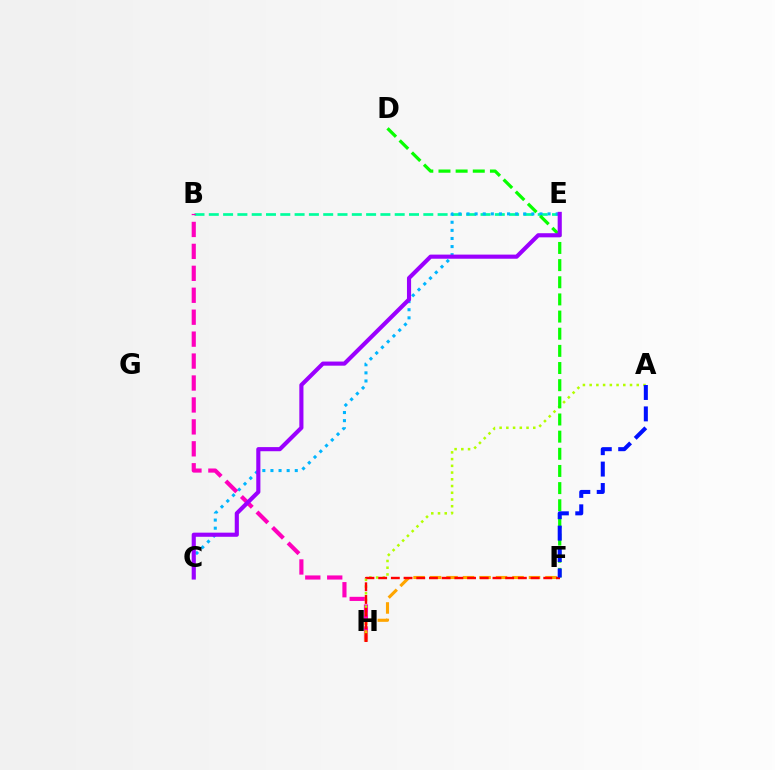{('B', 'E'): [{'color': '#00ff9d', 'line_style': 'dashed', 'thickness': 1.94}], ('C', 'E'): [{'color': '#00b5ff', 'line_style': 'dotted', 'thickness': 2.2}, {'color': '#9b00ff', 'line_style': 'solid', 'thickness': 2.97}], ('B', 'H'): [{'color': '#ff00bd', 'line_style': 'dashed', 'thickness': 2.98}], ('F', 'H'): [{'color': '#ffa500', 'line_style': 'dashed', 'thickness': 2.24}, {'color': '#ff0000', 'line_style': 'dashed', 'thickness': 1.73}], ('A', 'H'): [{'color': '#b3ff00', 'line_style': 'dotted', 'thickness': 1.83}], ('D', 'F'): [{'color': '#08ff00', 'line_style': 'dashed', 'thickness': 2.33}], ('A', 'F'): [{'color': '#0010ff', 'line_style': 'dashed', 'thickness': 2.91}]}